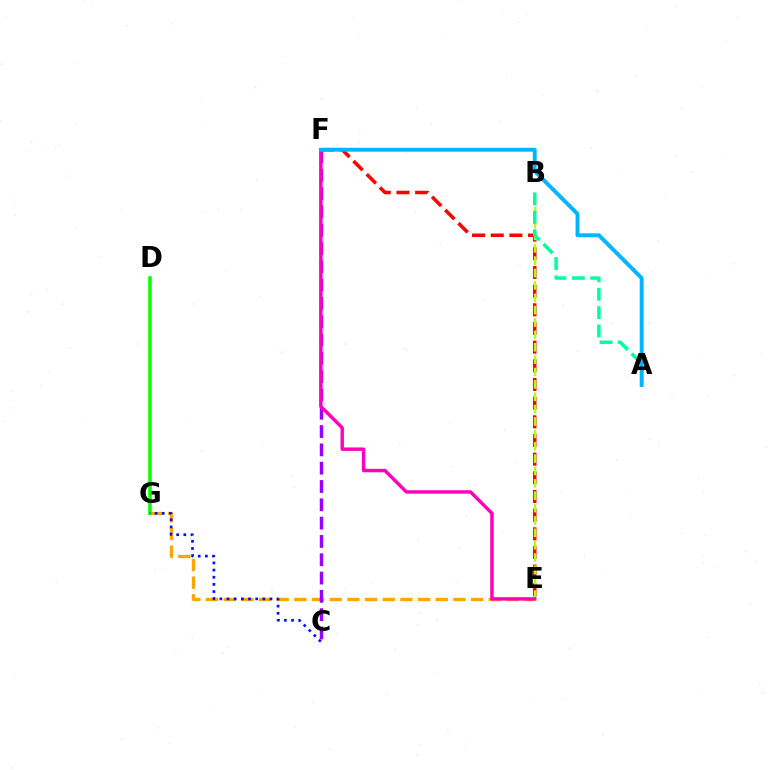{('E', 'G'): [{'color': '#ffa500', 'line_style': 'dashed', 'thickness': 2.4}], ('E', 'F'): [{'color': '#ff0000', 'line_style': 'dashed', 'thickness': 2.54}, {'color': '#ff00bd', 'line_style': 'solid', 'thickness': 2.46}], ('D', 'G'): [{'color': '#08ff00', 'line_style': 'solid', 'thickness': 2.57}], ('C', 'F'): [{'color': '#9b00ff', 'line_style': 'dashed', 'thickness': 2.49}], ('C', 'G'): [{'color': '#0010ff', 'line_style': 'dotted', 'thickness': 1.95}], ('B', 'E'): [{'color': '#b3ff00', 'line_style': 'dashed', 'thickness': 1.68}], ('A', 'B'): [{'color': '#00ff9d', 'line_style': 'dashed', 'thickness': 2.5}], ('A', 'F'): [{'color': '#00b5ff', 'line_style': 'solid', 'thickness': 2.81}]}